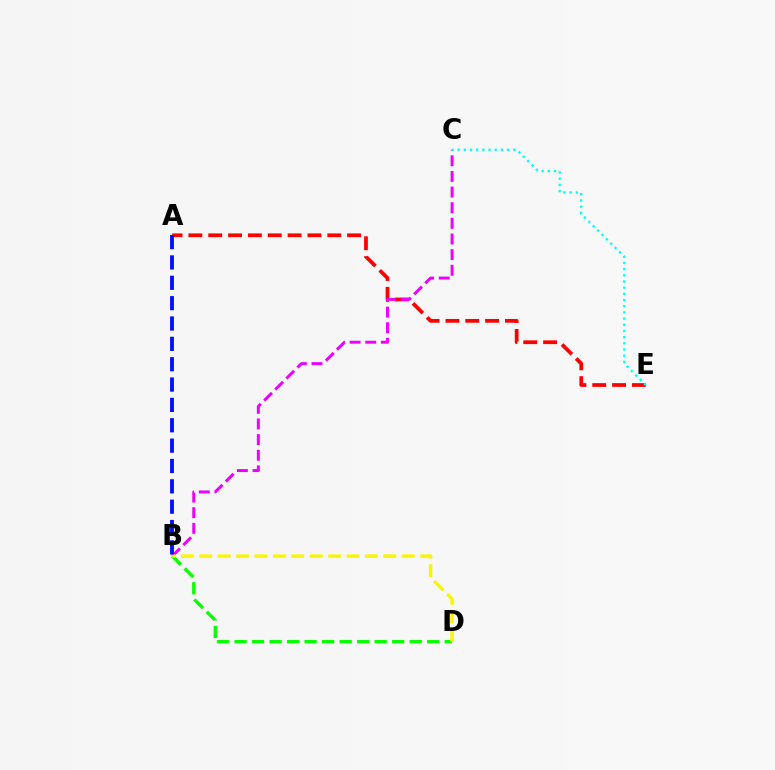{('A', 'E'): [{'color': '#ff0000', 'line_style': 'dashed', 'thickness': 2.7}], ('B', 'C'): [{'color': '#ee00ff', 'line_style': 'dashed', 'thickness': 2.12}], ('C', 'E'): [{'color': '#00fff6', 'line_style': 'dotted', 'thickness': 1.68}], ('B', 'D'): [{'color': '#08ff00', 'line_style': 'dashed', 'thickness': 2.38}, {'color': '#fcf500', 'line_style': 'dashed', 'thickness': 2.5}], ('A', 'B'): [{'color': '#0010ff', 'line_style': 'dashed', 'thickness': 2.76}]}